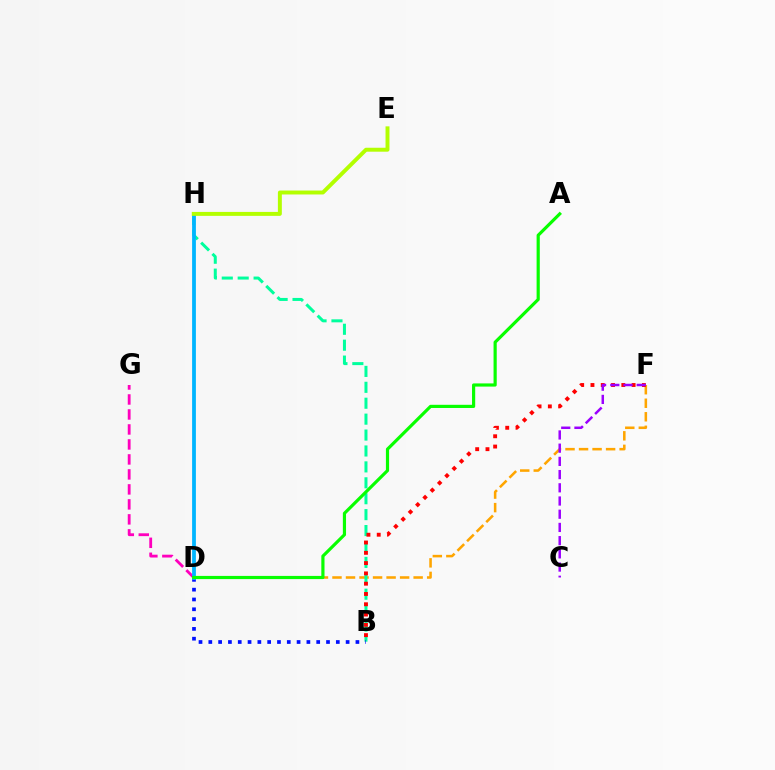{('D', 'G'): [{'color': '#ff00bd', 'line_style': 'dashed', 'thickness': 2.04}], ('D', 'F'): [{'color': '#ffa500', 'line_style': 'dashed', 'thickness': 1.84}], ('B', 'H'): [{'color': '#00ff9d', 'line_style': 'dashed', 'thickness': 2.16}], ('B', 'D'): [{'color': '#0010ff', 'line_style': 'dotted', 'thickness': 2.66}], ('D', 'H'): [{'color': '#00b5ff', 'line_style': 'solid', 'thickness': 2.72}], ('B', 'F'): [{'color': '#ff0000', 'line_style': 'dotted', 'thickness': 2.79}], ('E', 'H'): [{'color': '#b3ff00', 'line_style': 'solid', 'thickness': 2.84}], ('C', 'F'): [{'color': '#9b00ff', 'line_style': 'dashed', 'thickness': 1.79}], ('A', 'D'): [{'color': '#08ff00', 'line_style': 'solid', 'thickness': 2.29}]}